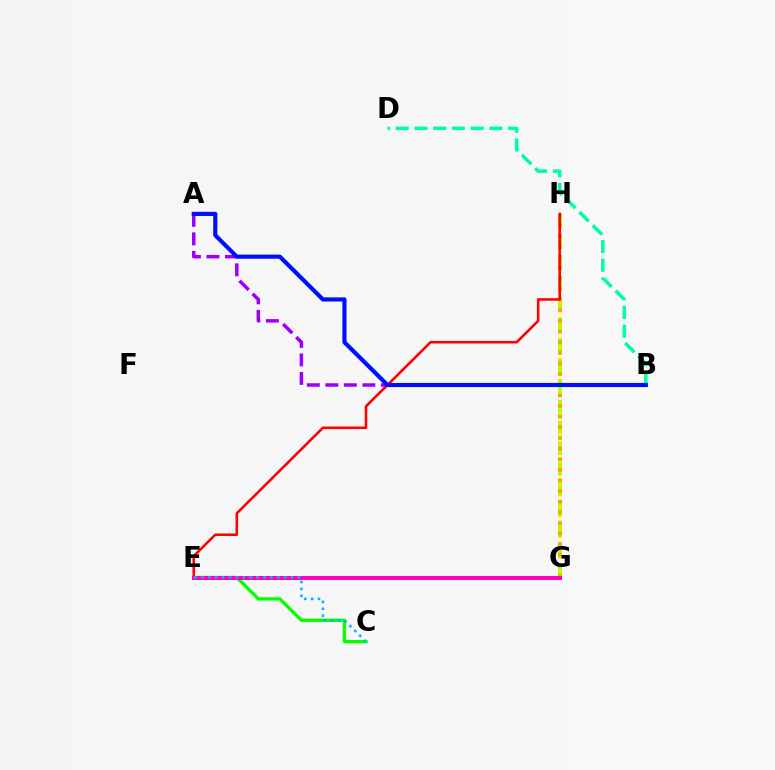{('B', 'D'): [{'color': '#00ff9d', 'line_style': 'dashed', 'thickness': 2.55}], ('G', 'H'): [{'color': '#b3ff00', 'line_style': 'dashed', 'thickness': 2.8}, {'color': '#ffa500', 'line_style': 'dotted', 'thickness': 2.89}], ('C', 'E'): [{'color': '#08ff00', 'line_style': 'solid', 'thickness': 2.41}, {'color': '#00b5ff', 'line_style': 'dotted', 'thickness': 1.87}], ('A', 'B'): [{'color': '#9b00ff', 'line_style': 'dashed', 'thickness': 2.51}, {'color': '#0010ff', 'line_style': 'solid', 'thickness': 2.99}], ('E', 'H'): [{'color': '#ff0000', 'line_style': 'solid', 'thickness': 1.85}], ('E', 'G'): [{'color': '#ff00bd', 'line_style': 'solid', 'thickness': 2.88}]}